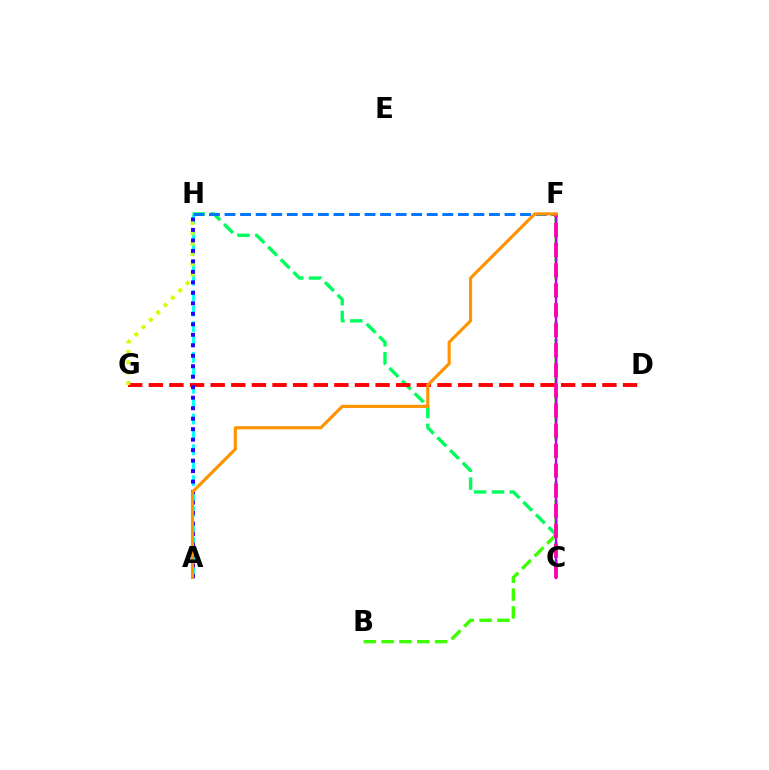{('C', 'H'): [{'color': '#00ff5c', 'line_style': 'dashed', 'thickness': 2.43}], ('A', 'H'): [{'color': '#00fff6', 'line_style': 'dashed', 'thickness': 2.09}, {'color': '#2500ff', 'line_style': 'dotted', 'thickness': 2.85}], ('B', 'F'): [{'color': '#3dff00', 'line_style': 'dashed', 'thickness': 2.42}], ('D', 'G'): [{'color': '#ff0000', 'line_style': 'dashed', 'thickness': 2.8}], ('G', 'H'): [{'color': '#d1ff00', 'line_style': 'dotted', 'thickness': 2.82}], ('C', 'F'): [{'color': '#b900ff', 'line_style': 'solid', 'thickness': 1.69}, {'color': '#ff00ac', 'line_style': 'dashed', 'thickness': 2.72}], ('F', 'H'): [{'color': '#0074ff', 'line_style': 'dashed', 'thickness': 2.11}], ('A', 'F'): [{'color': '#ff9400', 'line_style': 'solid', 'thickness': 2.26}]}